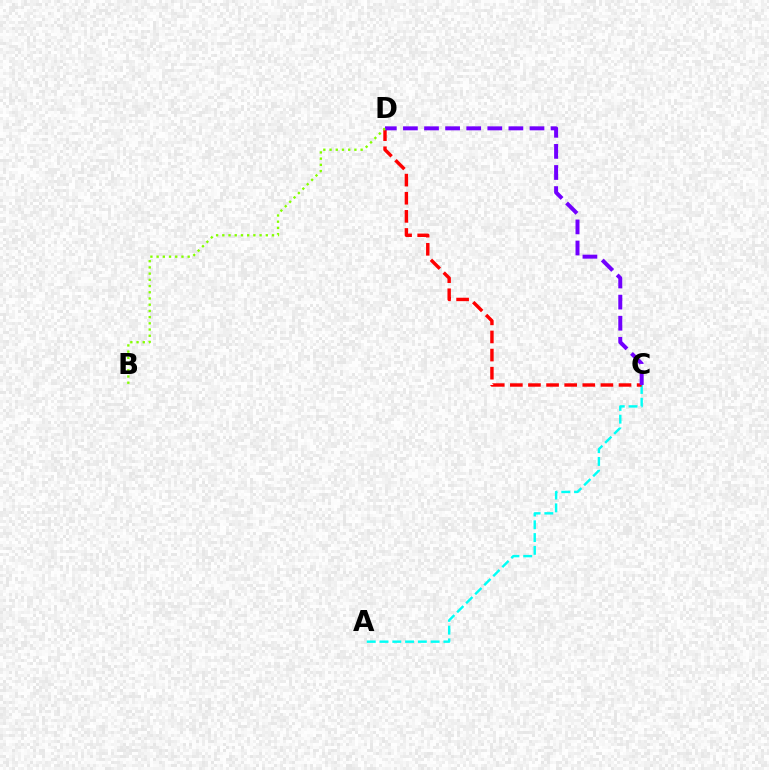{('A', 'C'): [{'color': '#00fff6', 'line_style': 'dashed', 'thickness': 1.74}], ('C', 'D'): [{'color': '#ff0000', 'line_style': 'dashed', 'thickness': 2.46}, {'color': '#7200ff', 'line_style': 'dashed', 'thickness': 2.87}], ('B', 'D'): [{'color': '#84ff00', 'line_style': 'dotted', 'thickness': 1.69}]}